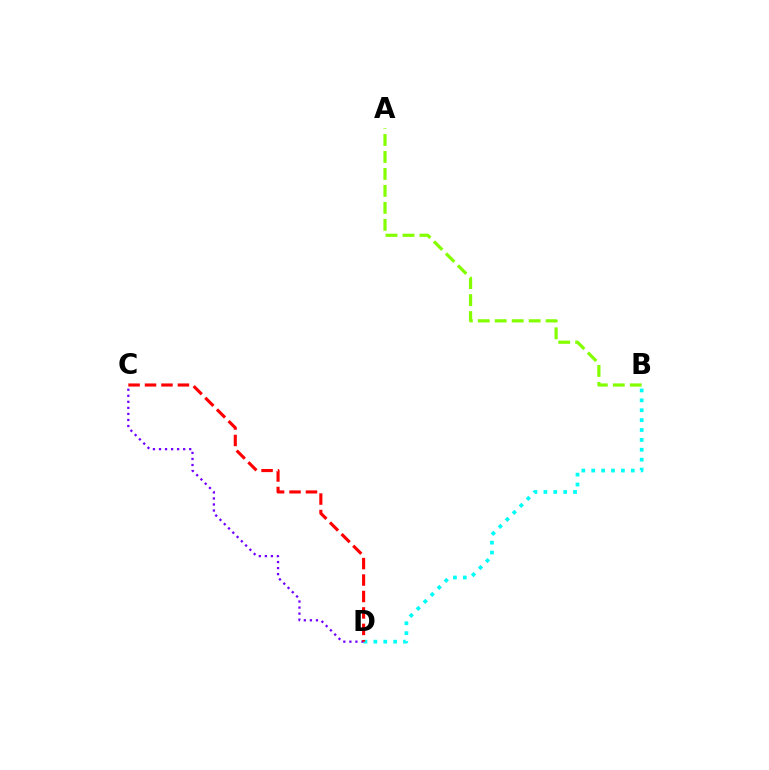{('B', 'D'): [{'color': '#00fff6', 'line_style': 'dotted', 'thickness': 2.69}], ('C', 'D'): [{'color': '#7200ff', 'line_style': 'dotted', 'thickness': 1.64}, {'color': '#ff0000', 'line_style': 'dashed', 'thickness': 2.23}], ('A', 'B'): [{'color': '#84ff00', 'line_style': 'dashed', 'thickness': 2.31}]}